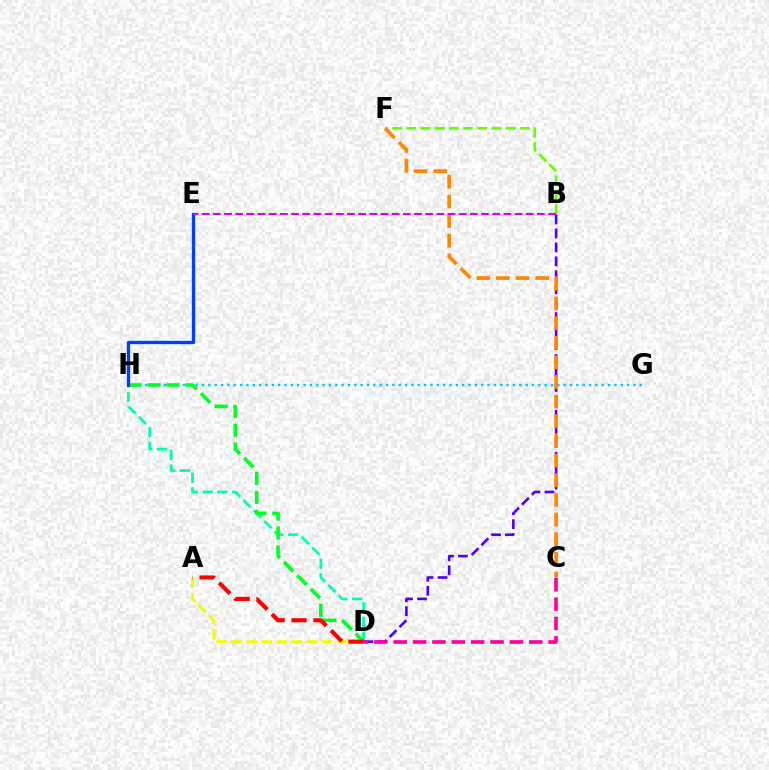{('D', 'H'): [{'color': '#00ffaf', 'line_style': 'dashed', 'thickness': 2.0}, {'color': '#00ff27', 'line_style': 'dashed', 'thickness': 2.58}], ('B', 'F'): [{'color': '#66ff00', 'line_style': 'dashed', 'thickness': 1.93}], ('G', 'H'): [{'color': '#00c7ff', 'line_style': 'dotted', 'thickness': 1.72}], ('B', 'D'): [{'color': '#4f00ff', 'line_style': 'dashed', 'thickness': 1.9}], ('E', 'H'): [{'color': '#003fff', 'line_style': 'solid', 'thickness': 2.4}], ('A', 'D'): [{'color': '#eeff00', 'line_style': 'dashed', 'thickness': 2.05}, {'color': '#ff0000', 'line_style': 'dashed', 'thickness': 2.98}], ('C', 'F'): [{'color': '#ff8800', 'line_style': 'dashed', 'thickness': 2.67}], ('C', 'D'): [{'color': '#ff00a0', 'line_style': 'dashed', 'thickness': 2.63}], ('B', 'E'): [{'color': '#d600ff', 'line_style': 'dashed', 'thickness': 1.52}]}